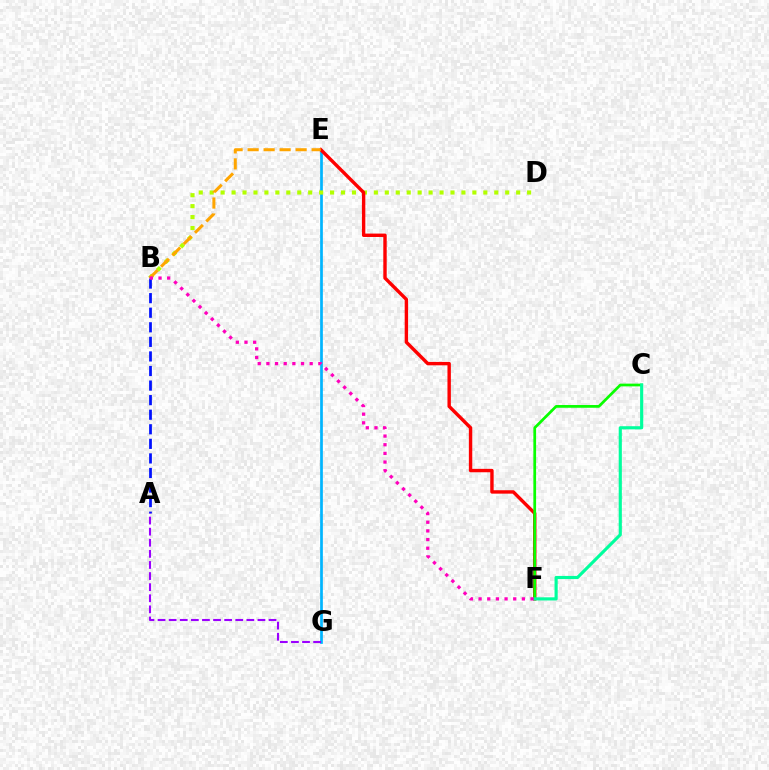{('A', 'B'): [{'color': '#0010ff', 'line_style': 'dashed', 'thickness': 1.98}], ('E', 'G'): [{'color': '#00b5ff', 'line_style': 'solid', 'thickness': 1.95}], ('B', 'D'): [{'color': '#b3ff00', 'line_style': 'dotted', 'thickness': 2.97}], ('A', 'G'): [{'color': '#9b00ff', 'line_style': 'dashed', 'thickness': 1.51}], ('E', 'F'): [{'color': '#ff0000', 'line_style': 'solid', 'thickness': 2.45}], ('B', 'E'): [{'color': '#ffa500', 'line_style': 'dashed', 'thickness': 2.17}], ('C', 'F'): [{'color': '#08ff00', 'line_style': 'solid', 'thickness': 1.97}, {'color': '#00ff9d', 'line_style': 'solid', 'thickness': 2.26}], ('B', 'F'): [{'color': '#ff00bd', 'line_style': 'dotted', 'thickness': 2.35}]}